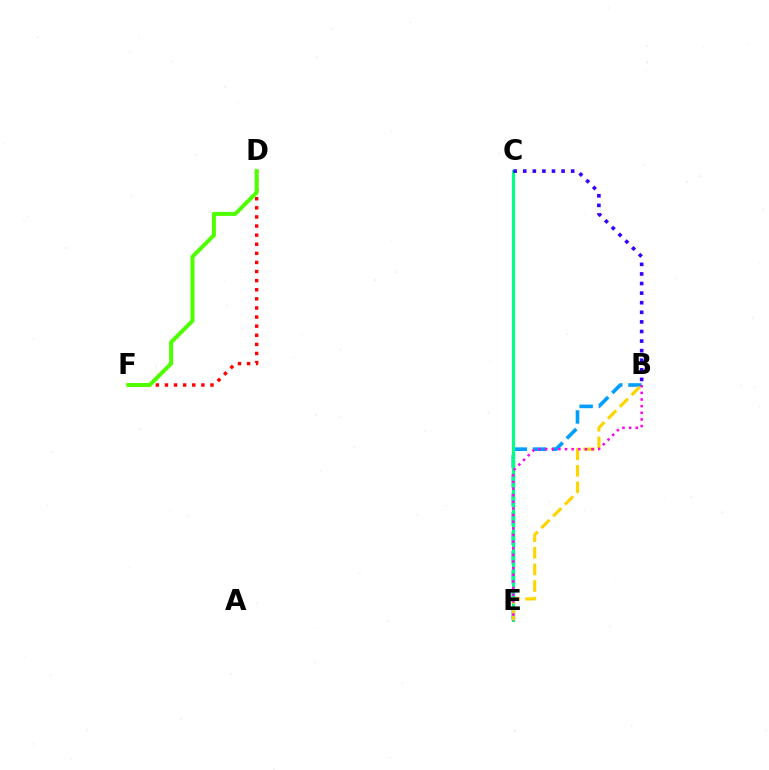{('B', 'E'): [{'color': '#009eff', 'line_style': 'dashed', 'thickness': 2.61}, {'color': '#ffd500', 'line_style': 'dashed', 'thickness': 2.26}, {'color': '#ff00ed', 'line_style': 'dotted', 'thickness': 1.8}], ('C', 'E'): [{'color': '#00ff86', 'line_style': 'solid', 'thickness': 2.26}], ('D', 'F'): [{'color': '#ff0000', 'line_style': 'dotted', 'thickness': 2.47}, {'color': '#4fff00', 'line_style': 'solid', 'thickness': 2.9}], ('B', 'C'): [{'color': '#3700ff', 'line_style': 'dotted', 'thickness': 2.61}]}